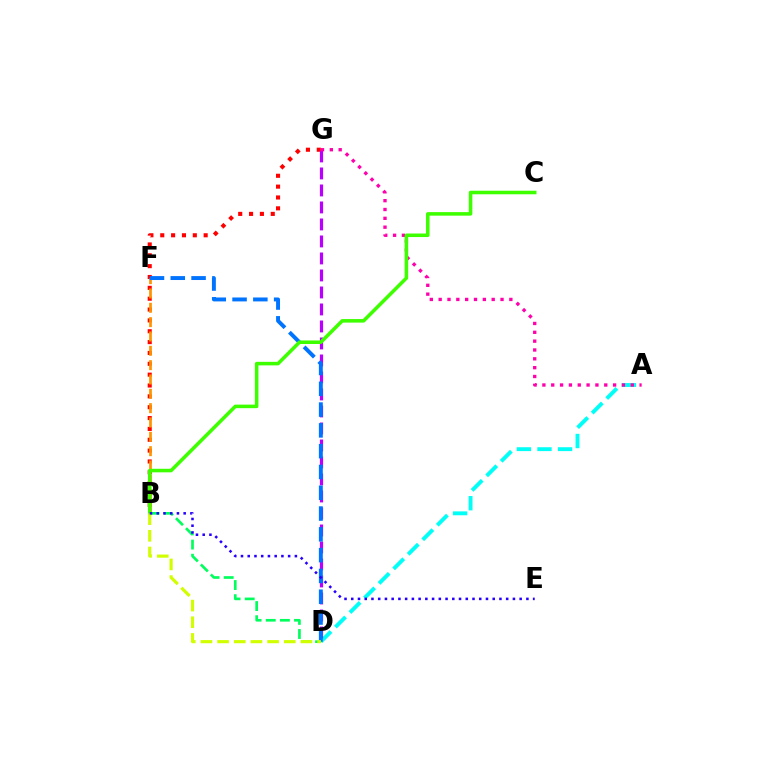{('A', 'D'): [{'color': '#00fff6', 'line_style': 'dashed', 'thickness': 2.8}], ('B', 'G'): [{'color': '#ff0000', 'line_style': 'dotted', 'thickness': 2.95}], ('D', 'G'): [{'color': '#b900ff', 'line_style': 'dashed', 'thickness': 2.31}], ('B', 'F'): [{'color': '#ff9400', 'line_style': 'dashed', 'thickness': 1.95}], ('A', 'G'): [{'color': '#ff00ac', 'line_style': 'dotted', 'thickness': 2.4}], ('B', 'D'): [{'color': '#00ff5c', 'line_style': 'dashed', 'thickness': 1.92}, {'color': '#d1ff00', 'line_style': 'dashed', 'thickness': 2.26}], ('D', 'F'): [{'color': '#0074ff', 'line_style': 'dashed', 'thickness': 2.82}], ('B', 'C'): [{'color': '#3dff00', 'line_style': 'solid', 'thickness': 2.55}], ('B', 'E'): [{'color': '#2500ff', 'line_style': 'dotted', 'thickness': 1.83}]}